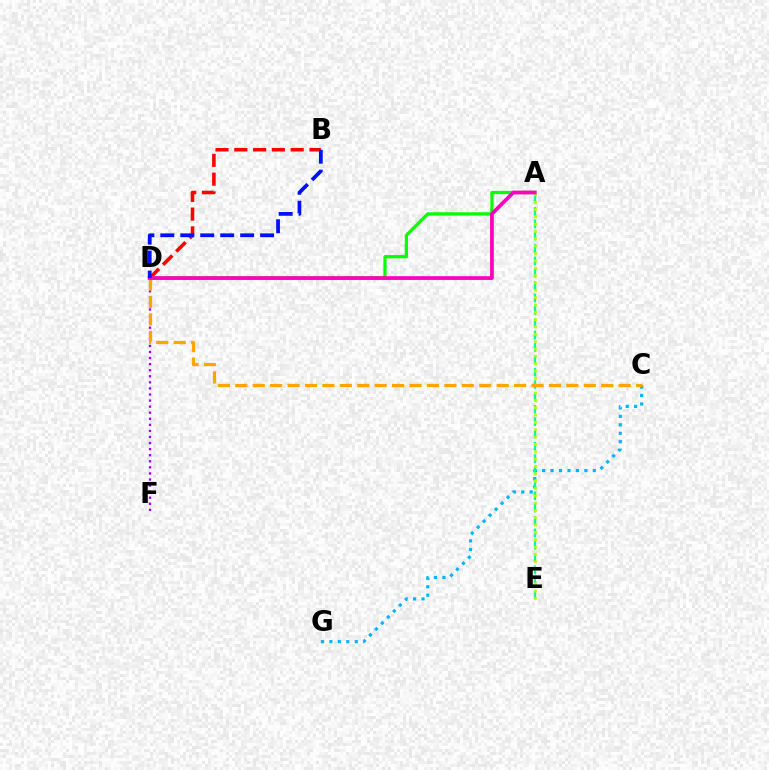{('C', 'G'): [{'color': '#00b5ff', 'line_style': 'dotted', 'thickness': 2.3}], ('A', 'E'): [{'color': '#00ff9d', 'line_style': 'dashed', 'thickness': 1.68}, {'color': '#b3ff00', 'line_style': 'dotted', 'thickness': 1.99}], ('D', 'F'): [{'color': '#9b00ff', 'line_style': 'dotted', 'thickness': 1.65}], ('C', 'D'): [{'color': '#ffa500', 'line_style': 'dashed', 'thickness': 2.37}], ('B', 'D'): [{'color': '#ff0000', 'line_style': 'dashed', 'thickness': 2.55}, {'color': '#0010ff', 'line_style': 'dashed', 'thickness': 2.71}], ('A', 'D'): [{'color': '#08ff00', 'line_style': 'solid', 'thickness': 2.35}, {'color': '#ff00bd', 'line_style': 'solid', 'thickness': 2.71}]}